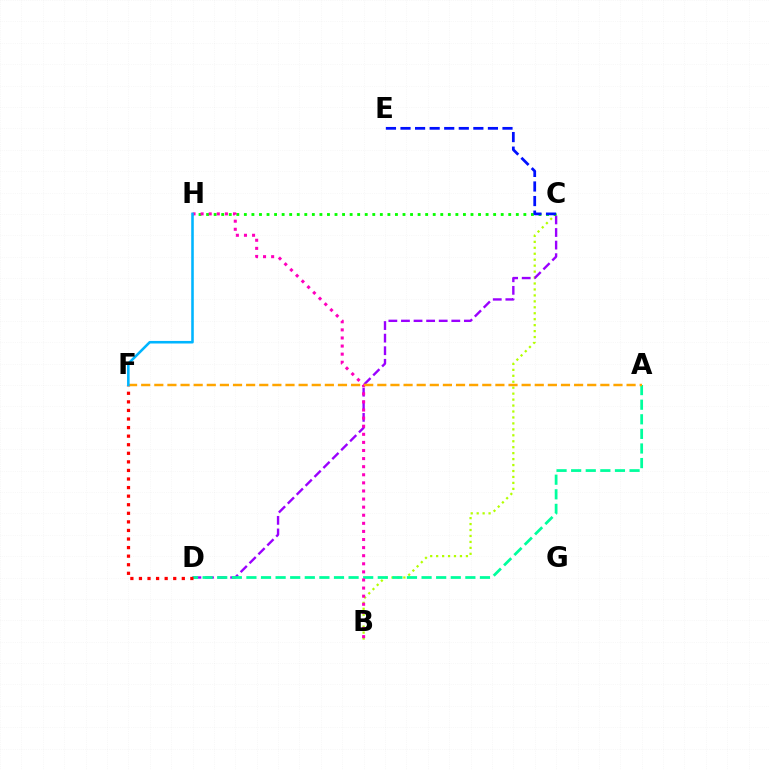{('B', 'C'): [{'color': '#b3ff00', 'line_style': 'dotted', 'thickness': 1.62}], ('C', 'D'): [{'color': '#9b00ff', 'line_style': 'dashed', 'thickness': 1.71}], ('A', 'D'): [{'color': '#00ff9d', 'line_style': 'dashed', 'thickness': 1.98}], ('C', 'H'): [{'color': '#08ff00', 'line_style': 'dotted', 'thickness': 2.05}], ('D', 'F'): [{'color': '#ff0000', 'line_style': 'dotted', 'thickness': 2.33}], ('B', 'H'): [{'color': '#ff00bd', 'line_style': 'dotted', 'thickness': 2.2}], ('C', 'E'): [{'color': '#0010ff', 'line_style': 'dashed', 'thickness': 1.98}], ('A', 'F'): [{'color': '#ffa500', 'line_style': 'dashed', 'thickness': 1.78}], ('F', 'H'): [{'color': '#00b5ff', 'line_style': 'solid', 'thickness': 1.85}]}